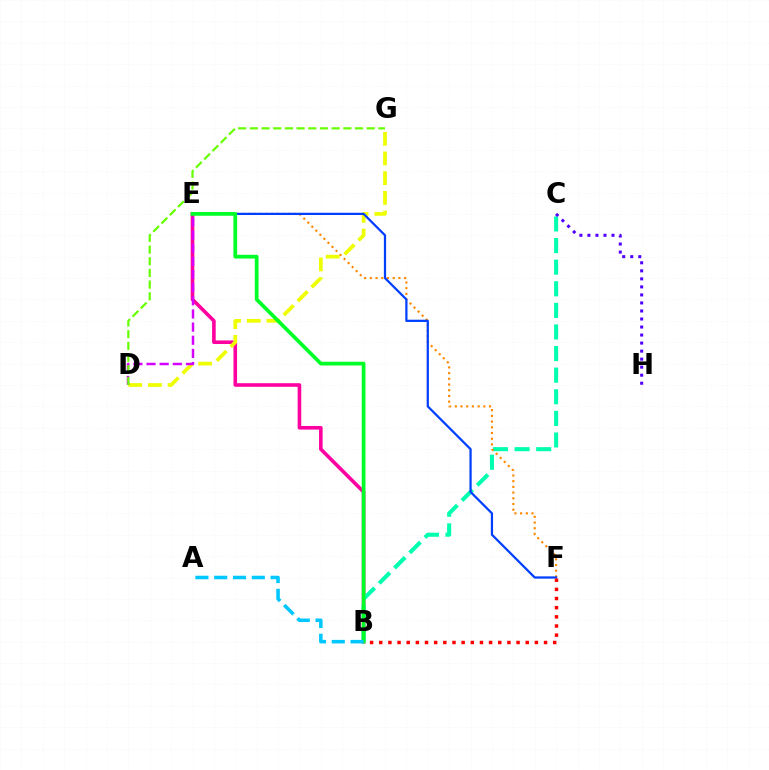{('B', 'E'): [{'color': '#ff00a0', 'line_style': 'solid', 'thickness': 2.59}, {'color': '#00ff27', 'line_style': 'solid', 'thickness': 2.69}], ('B', 'C'): [{'color': '#00ffaf', 'line_style': 'dashed', 'thickness': 2.93}], ('D', 'G'): [{'color': '#eeff00', 'line_style': 'dashed', 'thickness': 2.68}, {'color': '#66ff00', 'line_style': 'dashed', 'thickness': 1.59}], ('E', 'F'): [{'color': '#ff8800', 'line_style': 'dotted', 'thickness': 1.55}, {'color': '#003fff', 'line_style': 'solid', 'thickness': 1.61}], ('D', 'E'): [{'color': '#d600ff', 'line_style': 'dashed', 'thickness': 1.79}], ('B', 'F'): [{'color': '#ff0000', 'line_style': 'dotted', 'thickness': 2.49}], ('C', 'H'): [{'color': '#4f00ff', 'line_style': 'dotted', 'thickness': 2.18}], ('A', 'B'): [{'color': '#00c7ff', 'line_style': 'dashed', 'thickness': 2.55}]}